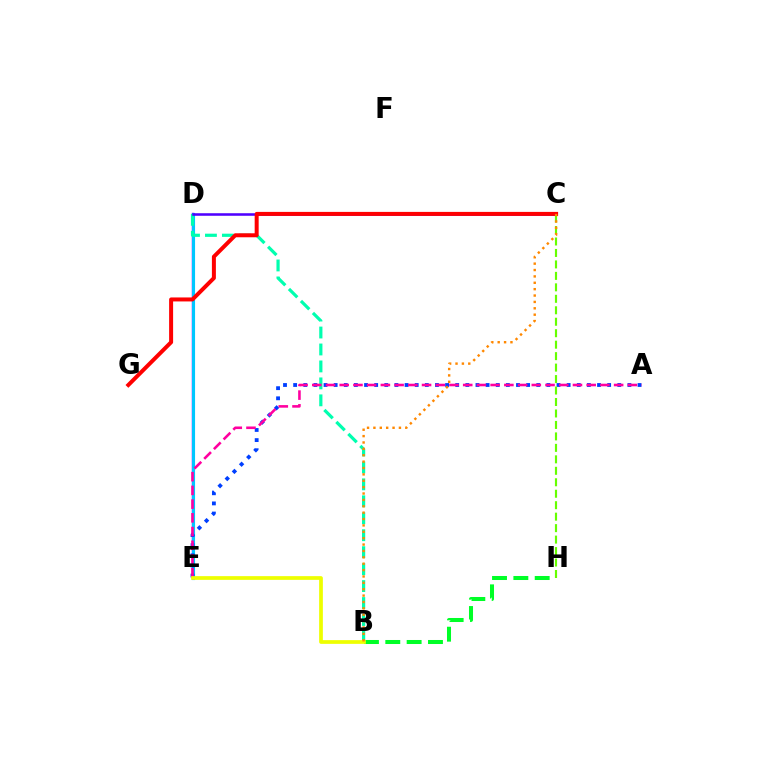{('D', 'E'): [{'color': '#d600ff', 'line_style': 'solid', 'thickness': 1.75}, {'color': '#00c7ff', 'line_style': 'solid', 'thickness': 2.25}], ('B', 'H'): [{'color': '#00ff27', 'line_style': 'dashed', 'thickness': 2.9}], ('A', 'E'): [{'color': '#003fff', 'line_style': 'dotted', 'thickness': 2.75}, {'color': '#ff00a0', 'line_style': 'dashed', 'thickness': 1.86}], ('C', 'H'): [{'color': '#66ff00', 'line_style': 'dashed', 'thickness': 1.56}], ('B', 'D'): [{'color': '#00ffaf', 'line_style': 'dashed', 'thickness': 2.3}], ('C', 'D'): [{'color': '#4f00ff', 'line_style': 'solid', 'thickness': 1.84}], ('C', 'G'): [{'color': '#ff0000', 'line_style': 'solid', 'thickness': 2.87}], ('B', 'E'): [{'color': '#eeff00', 'line_style': 'solid', 'thickness': 2.69}], ('B', 'C'): [{'color': '#ff8800', 'line_style': 'dotted', 'thickness': 1.73}]}